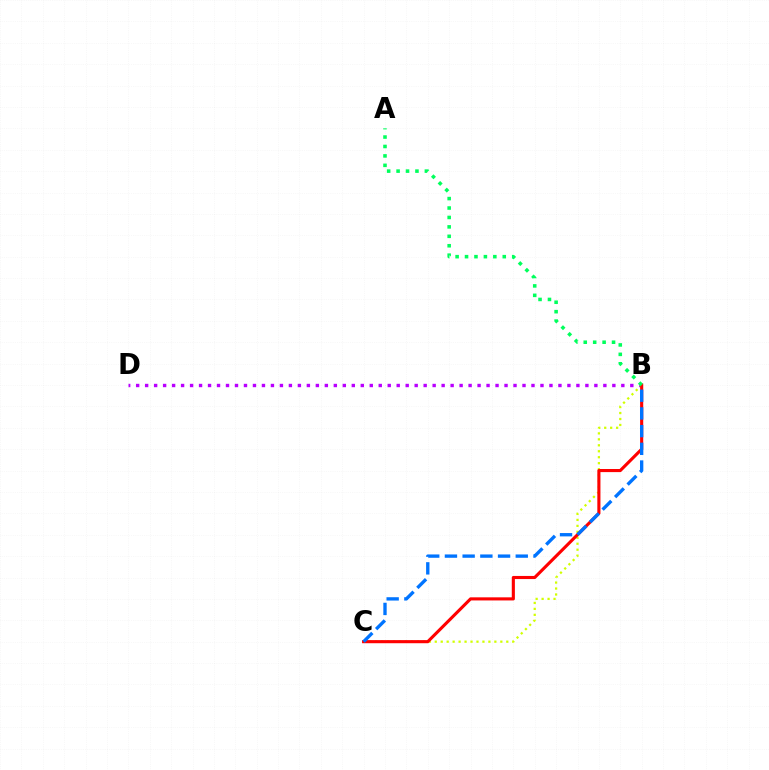{('B', 'D'): [{'color': '#b900ff', 'line_style': 'dotted', 'thickness': 2.44}], ('B', 'C'): [{'color': '#d1ff00', 'line_style': 'dotted', 'thickness': 1.62}, {'color': '#ff0000', 'line_style': 'solid', 'thickness': 2.24}, {'color': '#0074ff', 'line_style': 'dashed', 'thickness': 2.41}], ('A', 'B'): [{'color': '#00ff5c', 'line_style': 'dotted', 'thickness': 2.56}]}